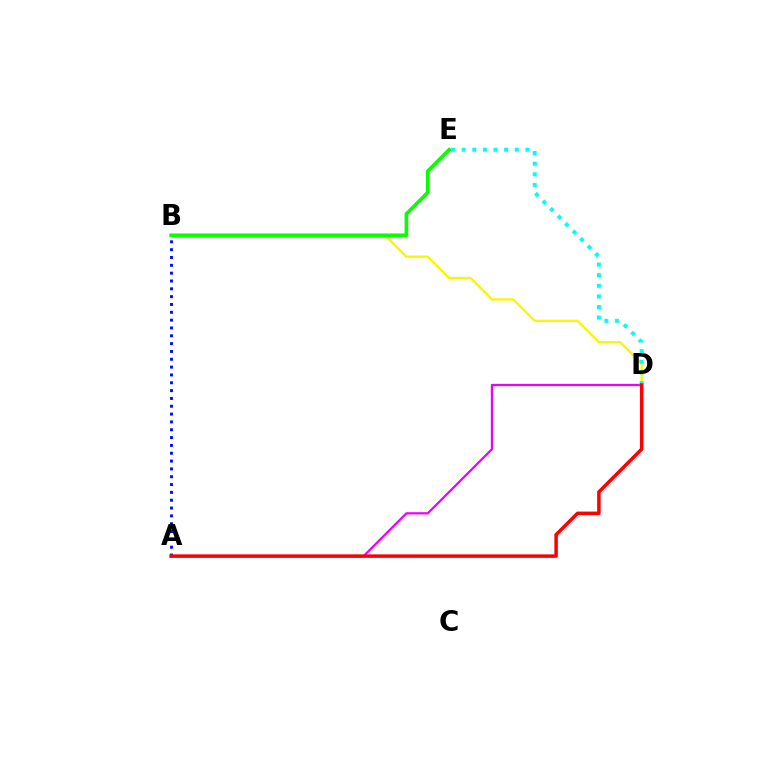{('A', 'B'): [{'color': '#0010ff', 'line_style': 'dotted', 'thickness': 2.13}], ('A', 'D'): [{'color': '#ee00ff', 'line_style': 'solid', 'thickness': 1.63}, {'color': '#ff0000', 'line_style': 'solid', 'thickness': 2.53}], ('B', 'D'): [{'color': '#fcf500', 'line_style': 'solid', 'thickness': 1.67}], ('D', 'E'): [{'color': '#00fff6', 'line_style': 'dotted', 'thickness': 2.89}], ('B', 'E'): [{'color': '#08ff00', 'line_style': 'solid', 'thickness': 2.62}]}